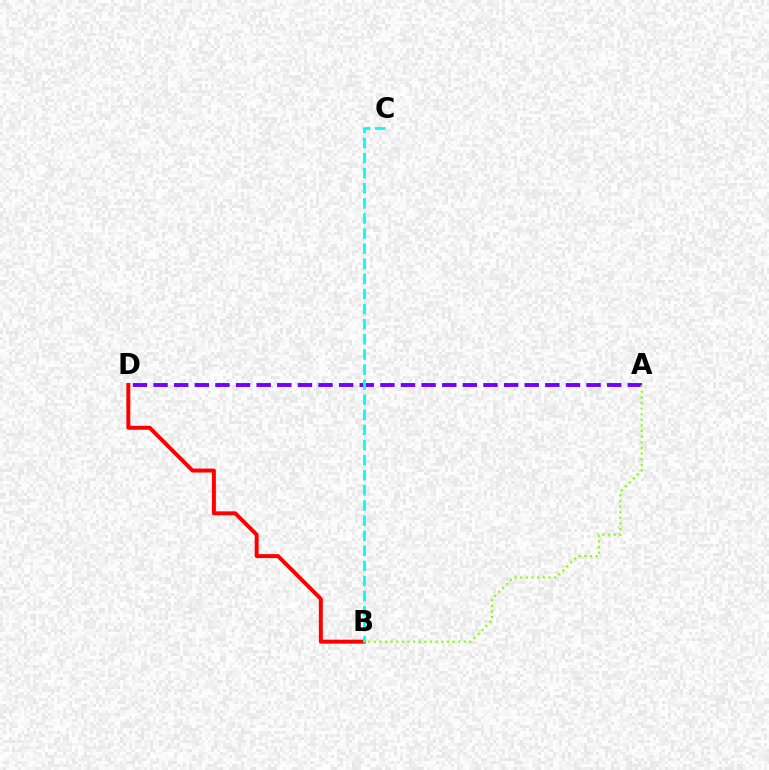{('A', 'D'): [{'color': '#7200ff', 'line_style': 'dashed', 'thickness': 2.8}], ('B', 'D'): [{'color': '#ff0000', 'line_style': 'solid', 'thickness': 2.85}], ('B', 'C'): [{'color': '#00fff6', 'line_style': 'dashed', 'thickness': 2.05}], ('A', 'B'): [{'color': '#84ff00', 'line_style': 'dotted', 'thickness': 1.53}]}